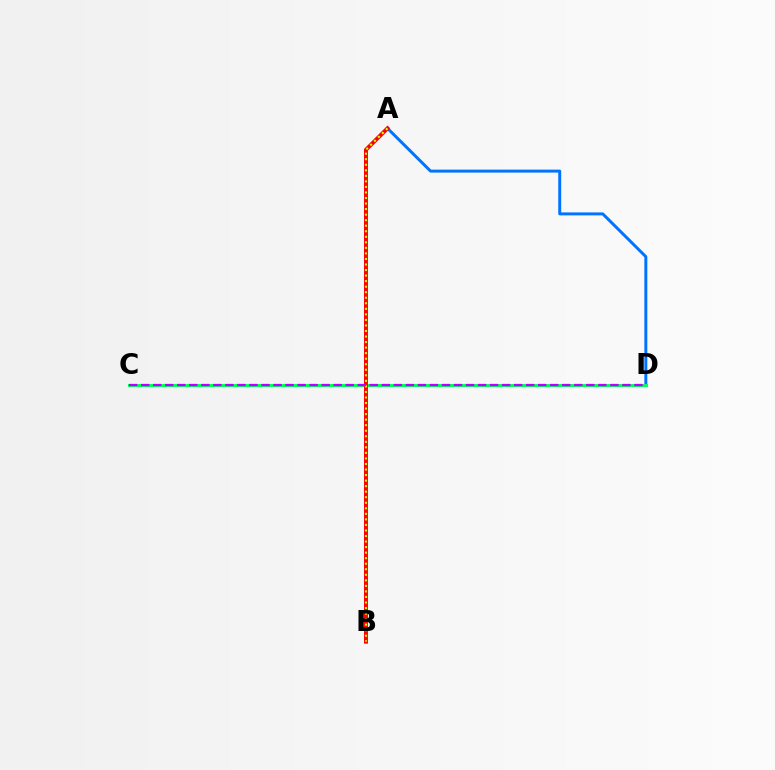{('A', 'D'): [{'color': '#0074ff', 'line_style': 'solid', 'thickness': 2.14}], ('C', 'D'): [{'color': '#00ff5c', 'line_style': 'solid', 'thickness': 2.15}, {'color': '#b900ff', 'line_style': 'dashed', 'thickness': 1.63}], ('A', 'B'): [{'color': '#ff0000', 'line_style': 'solid', 'thickness': 2.85}, {'color': '#d1ff00', 'line_style': 'dotted', 'thickness': 1.51}]}